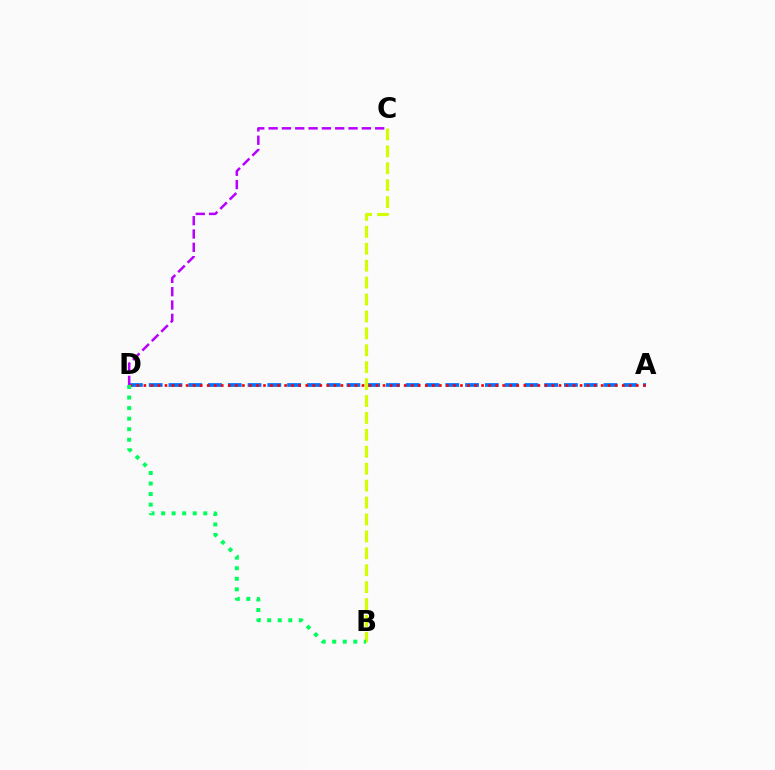{('A', 'D'): [{'color': '#0074ff', 'line_style': 'dashed', 'thickness': 2.69}, {'color': '#ff0000', 'line_style': 'dotted', 'thickness': 1.91}], ('B', 'C'): [{'color': '#d1ff00', 'line_style': 'dashed', 'thickness': 2.3}], ('C', 'D'): [{'color': '#b900ff', 'line_style': 'dashed', 'thickness': 1.81}], ('B', 'D'): [{'color': '#00ff5c', 'line_style': 'dotted', 'thickness': 2.87}]}